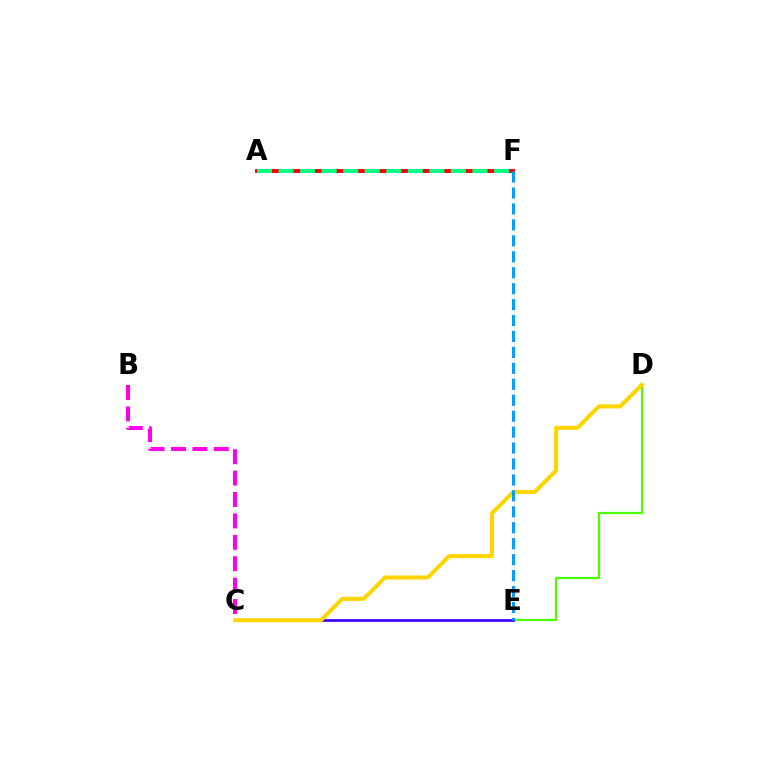{('D', 'E'): [{'color': '#4fff00', 'line_style': 'solid', 'thickness': 1.62}], ('B', 'C'): [{'color': '#ff00ed', 'line_style': 'dashed', 'thickness': 2.91}], ('A', 'F'): [{'color': '#ff0000', 'line_style': 'solid', 'thickness': 2.83}, {'color': '#00ff86', 'line_style': 'dashed', 'thickness': 2.93}], ('C', 'E'): [{'color': '#3700ff', 'line_style': 'solid', 'thickness': 1.93}], ('C', 'D'): [{'color': '#ffd500', 'line_style': 'solid', 'thickness': 2.94}], ('E', 'F'): [{'color': '#009eff', 'line_style': 'dashed', 'thickness': 2.17}]}